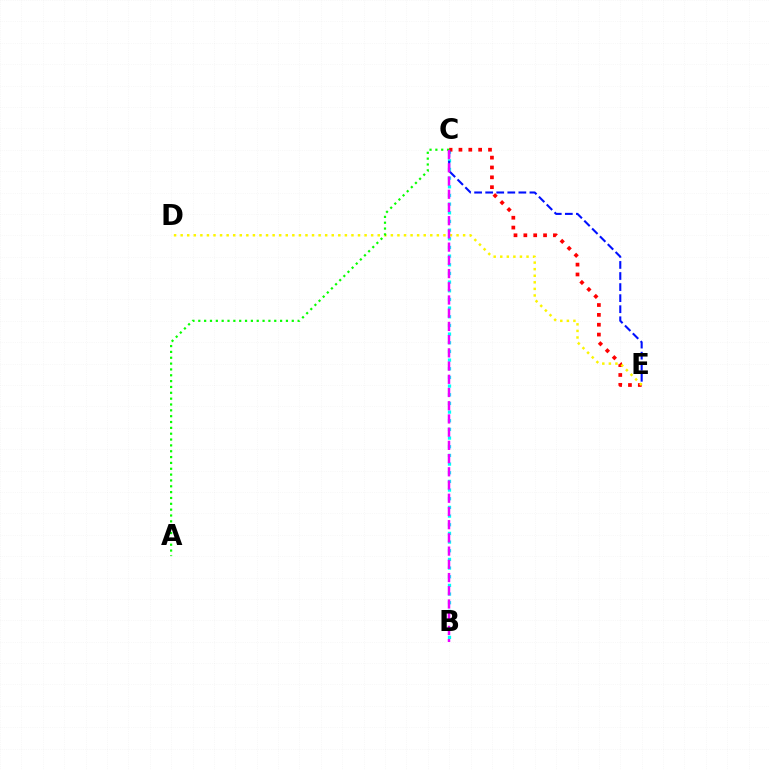{('B', 'C'): [{'color': '#00fff6', 'line_style': 'dotted', 'thickness': 2.35}, {'color': '#ee00ff', 'line_style': 'dashed', 'thickness': 1.8}], ('C', 'E'): [{'color': '#ff0000', 'line_style': 'dotted', 'thickness': 2.68}, {'color': '#0010ff', 'line_style': 'dashed', 'thickness': 1.5}], ('D', 'E'): [{'color': '#fcf500', 'line_style': 'dotted', 'thickness': 1.78}], ('A', 'C'): [{'color': '#08ff00', 'line_style': 'dotted', 'thickness': 1.59}]}